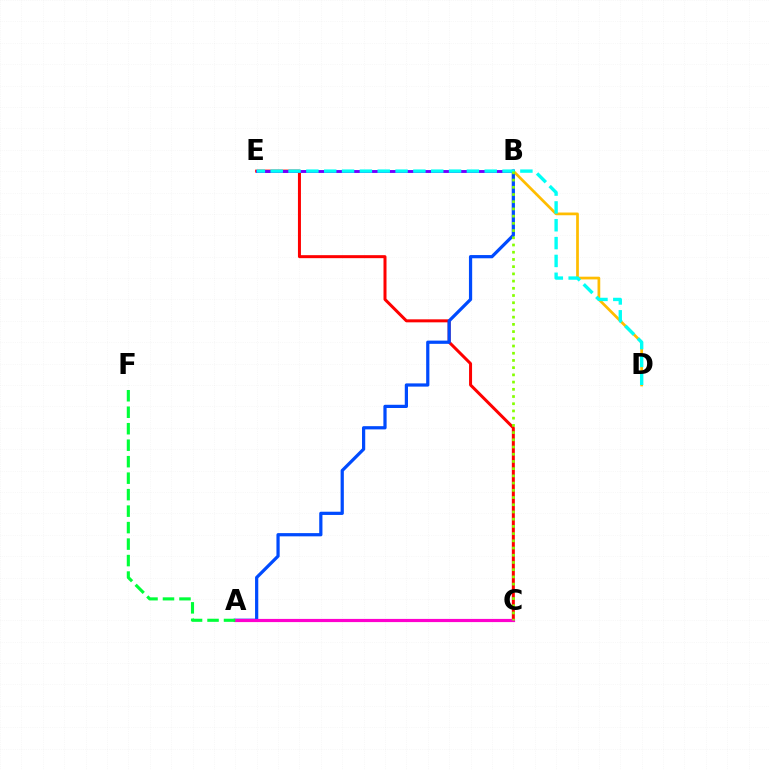{('B', 'D'): [{'color': '#ffbd00', 'line_style': 'solid', 'thickness': 1.96}], ('C', 'E'): [{'color': '#ff0000', 'line_style': 'solid', 'thickness': 2.16}], ('B', 'E'): [{'color': '#7200ff', 'line_style': 'solid', 'thickness': 2.08}], ('A', 'B'): [{'color': '#004bff', 'line_style': 'solid', 'thickness': 2.32}], ('D', 'E'): [{'color': '#00fff6', 'line_style': 'dashed', 'thickness': 2.42}], ('A', 'C'): [{'color': '#ff00cf', 'line_style': 'solid', 'thickness': 2.29}], ('B', 'C'): [{'color': '#84ff00', 'line_style': 'dotted', 'thickness': 1.96}], ('A', 'F'): [{'color': '#00ff39', 'line_style': 'dashed', 'thickness': 2.24}]}